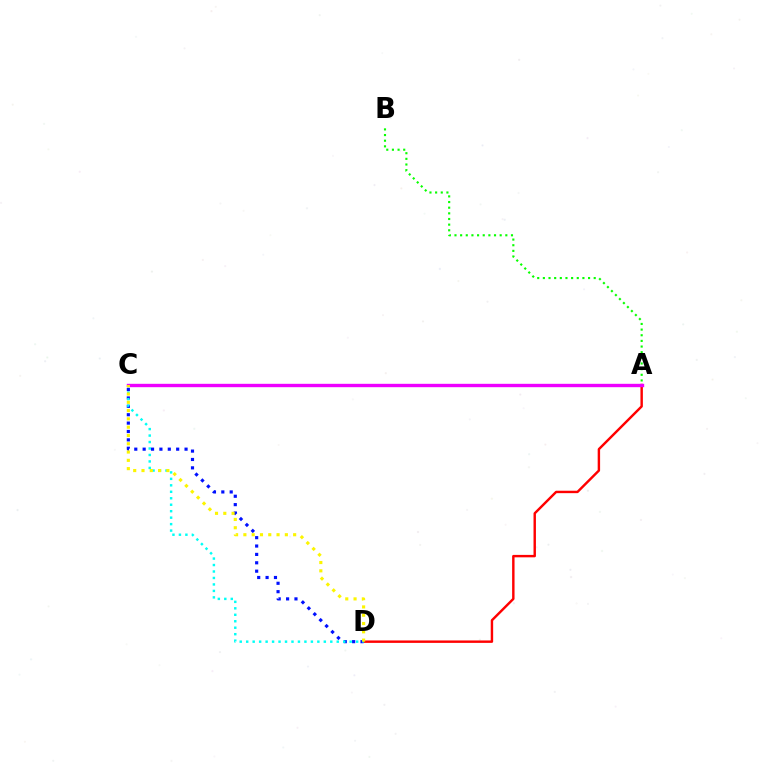{('A', 'D'): [{'color': '#ff0000', 'line_style': 'solid', 'thickness': 1.75}], ('C', 'D'): [{'color': '#0010ff', 'line_style': 'dotted', 'thickness': 2.28}, {'color': '#00fff6', 'line_style': 'dotted', 'thickness': 1.76}, {'color': '#fcf500', 'line_style': 'dotted', 'thickness': 2.25}], ('A', 'B'): [{'color': '#08ff00', 'line_style': 'dotted', 'thickness': 1.53}], ('A', 'C'): [{'color': '#ee00ff', 'line_style': 'solid', 'thickness': 2.43}]}